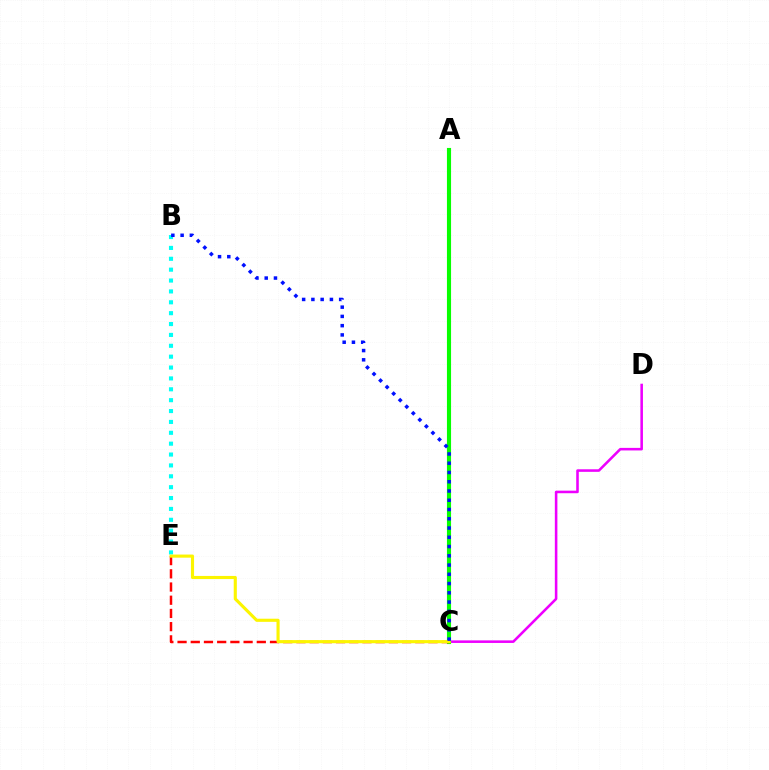{('C', 'D'): [{'color': '#ee00ff', 'line_style': 'solid', 'thickness': 1.85}], ('A', 'C'): [{'color': '#08ff00', 'line_style': 'solid', 'thickness': 2.97}], ('B', 'E'): [{'color': '#00fff6', 'line_style': 'dotted', 'thickness': 2.95}], ('C', 'E'): [{'color': '#ff0000', 'line_style': 'dashed', 'thickness': 1.79}, {'color': '#fcf500', 'line_style': 'solid', 'thickness': 2.24}], ('B', 'C'): [{'color': '#0010ff', 'line_style': 'dotted', 'thickness': 2.52}]}